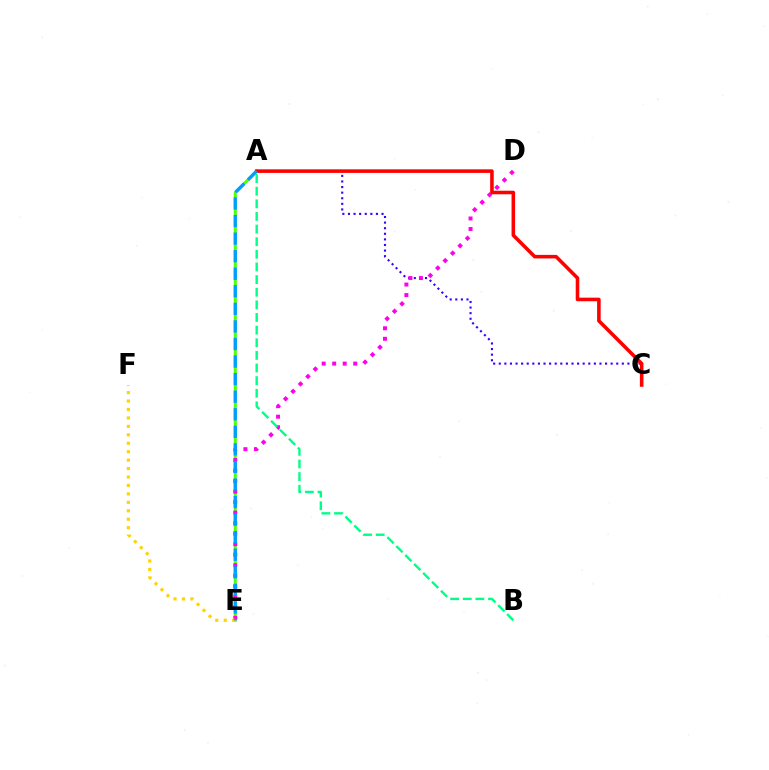{('A', 'C'): [{'color': '#3700ff', 'line_style': 'dotted', 'thickness': 1.52}, {'color': '#ff0000', 'line_style': 'solid', 'thickness': 2.57}], ('A', 'E'): [{'color': '#4fff00', 'line_style': 'solid', 'thickness': 2.14}, {'color': '#009eff', 'line_style': 'dashed', 'thickness': 2.39}], ('D', 'E'): [{'color': '#ff00ed', 'line_style': 'dotted', 'thickness': 2.86}], ('E', 'F'): [{'color': '#ffd500', 'line_style': 'dotted', 'thickness': 2.29}], ('A', 'B'): [{'color': '#00ff86', 'line_style': 'dashed', 'thickness': 1.72}]}